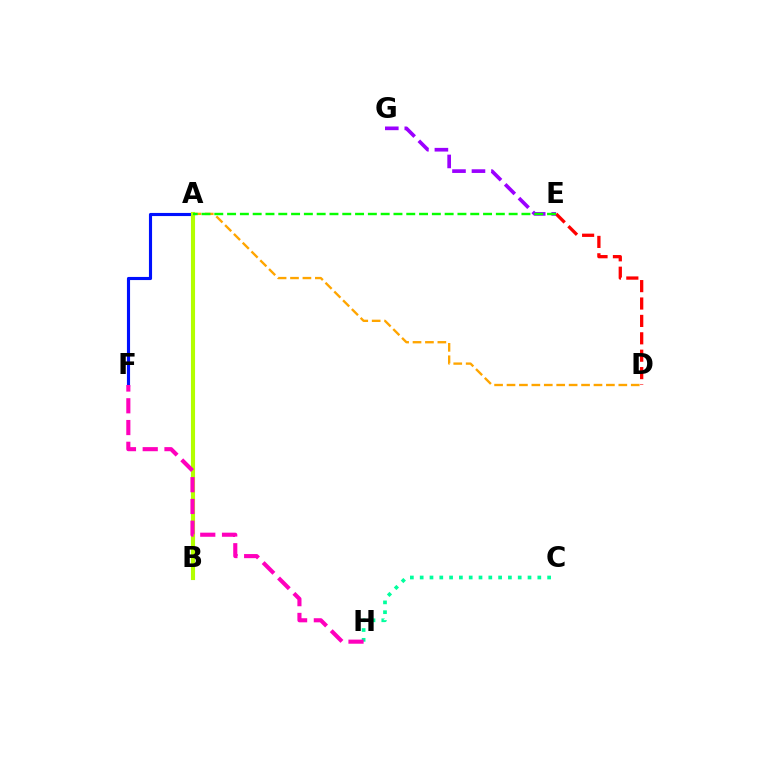{('A', 'D'): [{'color': '#ffa500', 'line_style': 'dashed', 'thickness': 1.69}], ('A', 'B'): [{'color': '#00b5ff', 'line_style': 'dotted', 'thickness': 1.62}, {'color': '#b3ff00', 'line_style': 'solid', 'thickness': 2.96}], ('A', 'F'): [{'color': '#0010ff', 'line_style': 'solid', 'thickness': 2.25}], ('D', 'E'): [{'color': '#ff0000', 'line_style': 'dashed', 'thickness': 2.36}], ('C', 'H'): [{'color': '#00ff9d', 'line_style': 'dotted', 'thickness': 2.66}], ('E', 'G'): [{'color': '#9b00ff', 'line_style': 'dashed', 'thickness': 2.65}], ('A', 'E'): [{'color': '#08ff00', 'line_style': 'dashed', 'thickness': 1.74}], ('F', 'H'): [{'color': '#ff00bd', 'line_style': 'dashed', 'thickness': 2.96}]}